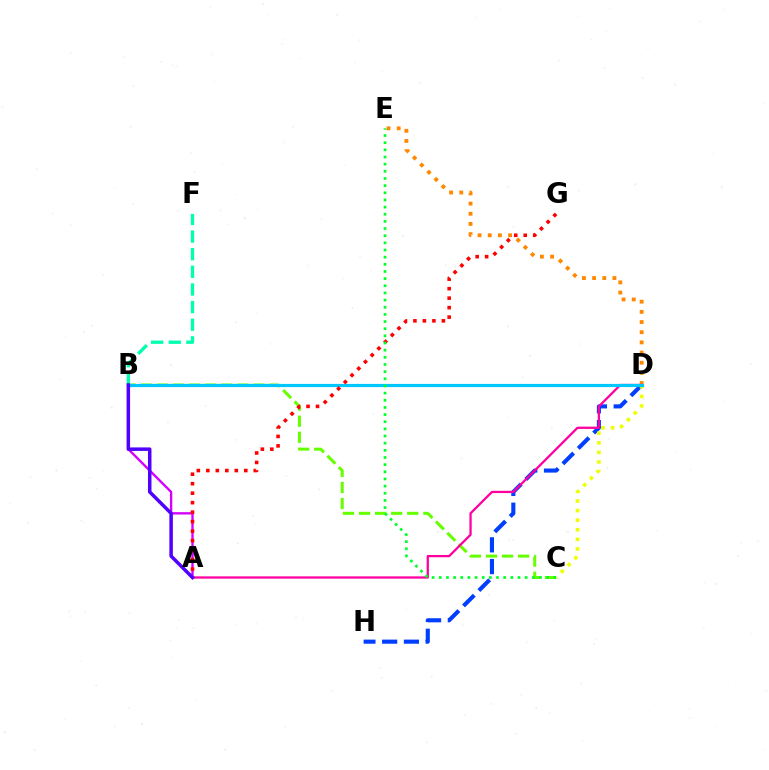{('D', 'H'): [{'color': '#003fff', 'line_style': 'dashed', 'thickness': 2.96}], ('C', 'D'): [{'color': '#eeff00', 'line_style': 'dotted', 'thickness': 2.6}], ('D', 'E'): [{'color': '#ff8800', 'line_style': 'dotted', 'thickness': 2.76}], ('B', 'C'): [{'color': '#66ff00', 'line_style': 'dashed', 'thickness': 2.18}], ('A', 'B'): [{'color': '#d600ff', 'line_style': 'solid', 'thickness': 1.7}, {'color': '#4f00ff', 'line_style': 'solid', 'thickness': 2.52}], ('A', 'D'): [{'color': '#ff00a0', 'line_style': 'solid', 'thickness': 1.64}], ('B', 'F'): [{'color': '#00ffaf', 'line_style': 'dashed', 'thickness': 2.39}], ('B', 'D'): [{'color': '#00c7ff', 'line_style': 'solid', 'thickness': 2.29}], ('A', 'G'): [{'color': '#ff0000', 'line_style': 'dotted', 'thickness': 2.58}], ('C', 'E'): [{'color': '#00ff27', 'line_style': 'dotted', 'thickness': 1.94}]}